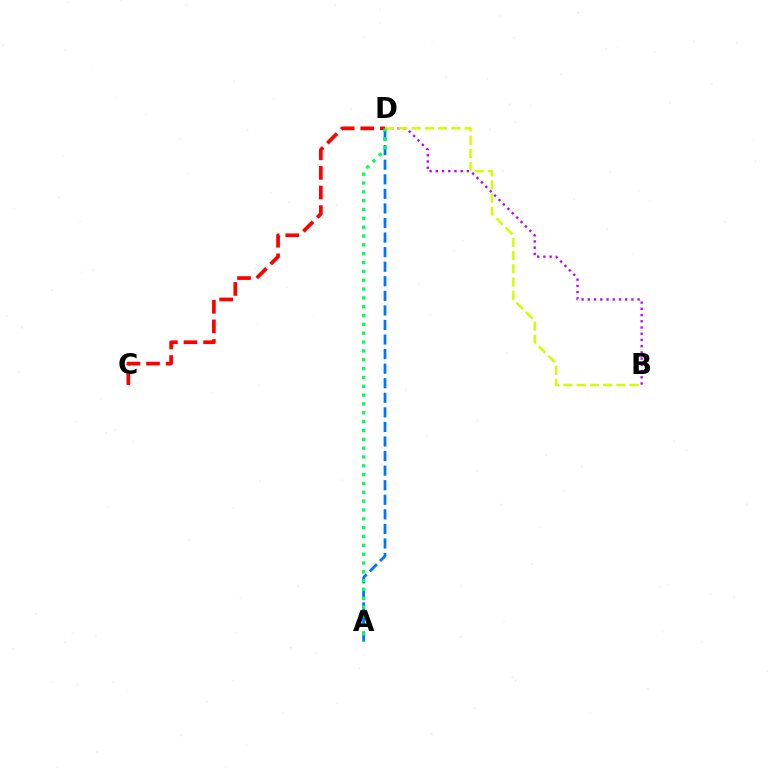{('C', 'D'): [{'color': '#ff0000', 'line_style': 'dashed', 'thickness': 2.66}], ('B', 'D'): [{'color': '#b900ff', 'line_style': 'dotted', 'thickness': 1.69}, {'color': '#d1ff00', 'line_style': 'dashed', 'thickness': 1.8}], ('A', 'D'): [{'color': '#0074ff', 'line_style': 'dashed', 'thickness': 1.98}, {'color': '#00ff5c', 'line_style': 'dotted', 'thickness': 2.4}]}